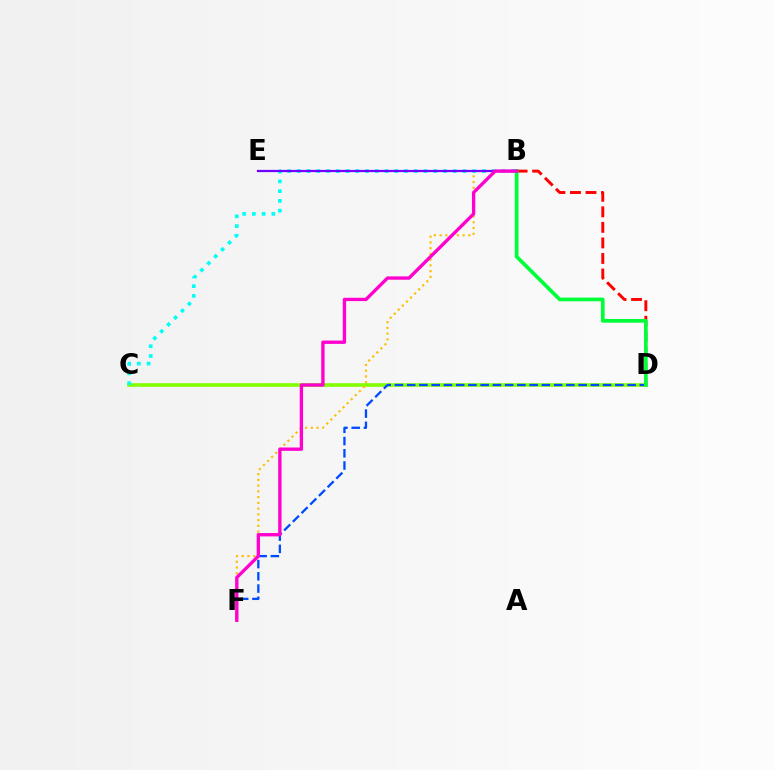{('C', 'D'): [{'color': '#84ff00', 'line_style': 'solid', 'thickness': 2.62}], ('B', 'C'): [{'color': '#00fff6', 'line_style': 'dotted', 'thickness': 2.65}], ('D', 'F'): [{'color': '#004bff', 'line_style': 'dashed', 'thickness': 1.66}], ('B', 'F'): [{'color': '#ffbd00', 'line_style': 'dotted', 'thickness': 1.56}, {'color': '#ff00cf', 'line_style': 'solid', 'thickness': 2.4}], ('B', 'E'): [{'color': '#7200ff', 'line_style': 'solid', 'thickness': 1.61}], ('B', 'D'): [{'color': '#ff0000', 'line_style': 'dashed', 'thickness': 2.11}, {'color': '#00ff39', 'line_style': 'solid', 'thickness': 2.67}]}